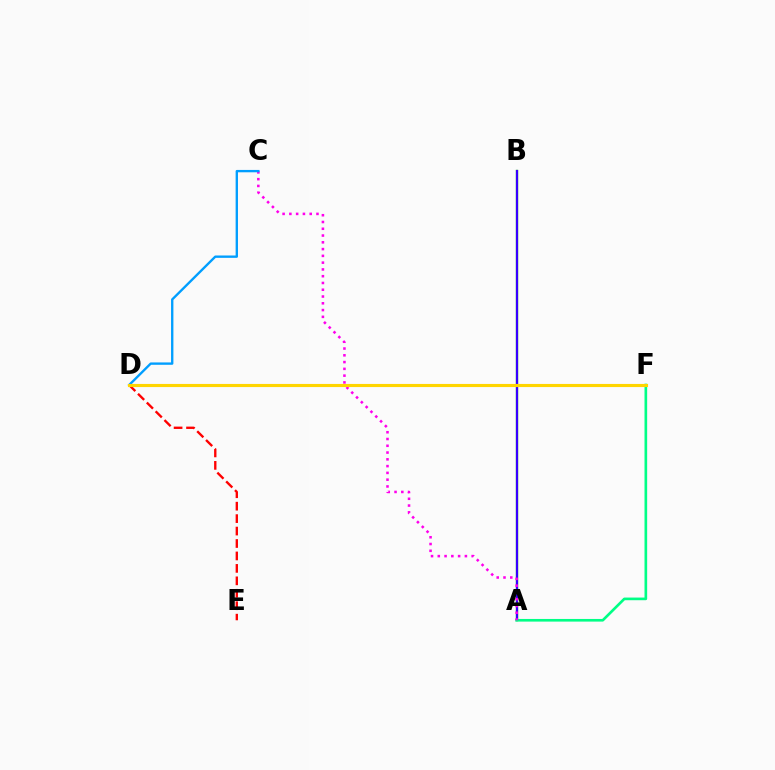{('A', 'B'): [{'color': '#4fff00', 'line_style': 'solid', 'thickness': 1.7}, {'color': '#3700ff', 'line_style': 'solid', 'thickness': 1.59}], ('A', 'F'): [{'color': '#00ff86', 'line_style': 'solid', 'thickness': 1.91}], ('D', 'E'): [{'color': '#ff0000', 'line_style': 'dashed', 'thickness': 1.69}], ('A', 'C'): [{'color': '#ff00ed', 'line_style': 'dotted', 'thickness': 1.84}], ('C', 'D'): [{'color': '#009eff', 'line_style': 'solid', 'thickness': 1.69}], ('D', 'F'): [{'color': '#ffd500', 'line_style': 'solid', 'thickness': 2.25}]}